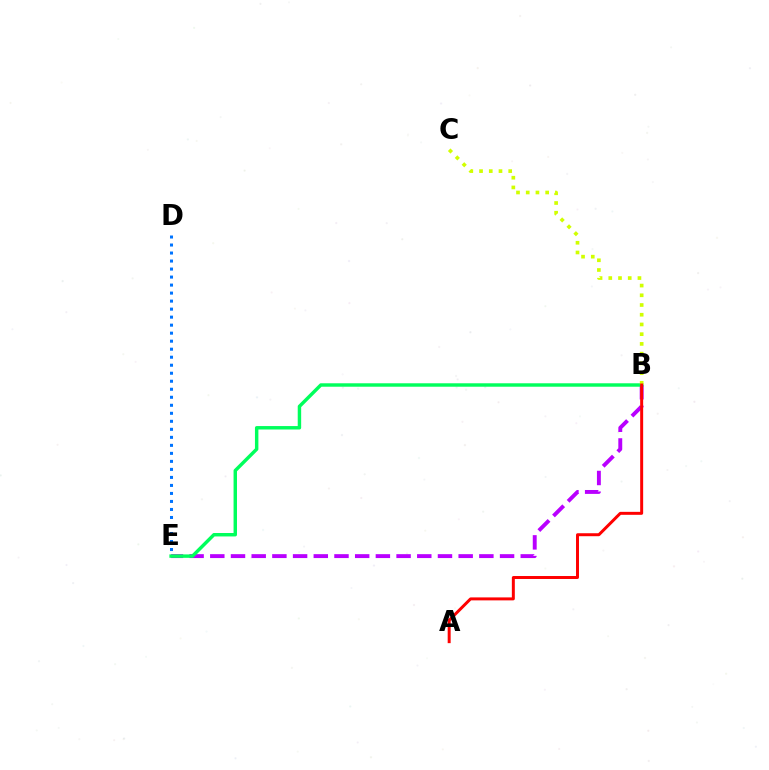{('B', 'E'): [{'color': '#b900ff', 'line_style': 'dashed', 'thickness': 2.81}, {'color': '#00ff5c', 'line_style': 'solid', 'thickness': 2.48}], ('D', 'E'): [{'color': '#0074ff', 'line_style': 'dotted', 'thickness': 2.18}], ('B', 'C'): [{'color': '#d1ff00', 'line_style': 'dotted', 'thickness': 2.64}], ('A', 'B'): [{'color': '#ff0000', 'line_style': 'solid', 'thickness': 2.14}]}